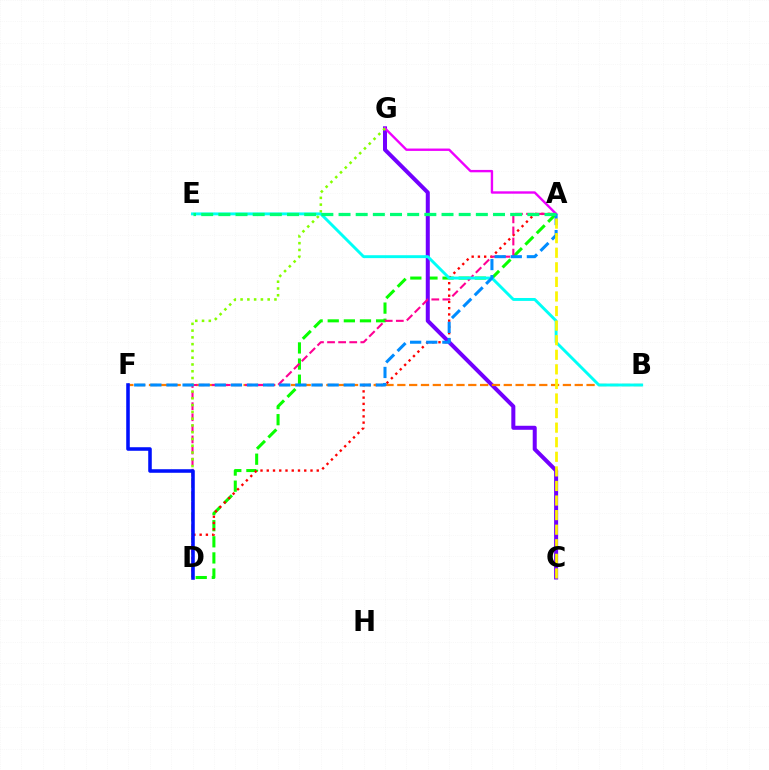{('A', 'D'): [{'color': '#08ff00', 'line_style': 'dashed', 'thickness': 2.19}, {'color': '#ff0000', 'line_style': 'dotted', 'thickness': 1.7}, {'color': '#ff0094', 'line_style': 'dashed', 'thickness': 1.51}], ('C', 'G'): [{'color': '#7200ff', 'line_style': 'solid', 'thickness': 2.89}], ('B', 'F'): [{'color': '#ff7c00', 'line_style': 'dashed', 'thickness': 1.61}], ('A', 'G'): [{'color': '#ee00ff', 'line_style': 'solid', 'thickness': 1.71}], ('D', 'G'): [{'color': '#84ff00', 'line_style': 'dotted', 'thickness': 1.84}], ('B', 'E'): [{'color': '#00fff6', 'line_style': 'solid', 'thickness': 2.1}], ('A', 'F'): [{'color': '#008cff', 'line_style': 'dashed', 'thickness': 2.19}], ('D', 'F'): [{'color': '#0010ff', 'line_style': 'solid', 'thickness': 2.56}], ('A', 'E'): [{'color': '#00ff74', 'line_style': 'dashed', 'thickness': 2.33}], ('A', 'C'): [{'color': '#fcf500', 'line_style': 'dashed', 'thickness': 1.98}]}